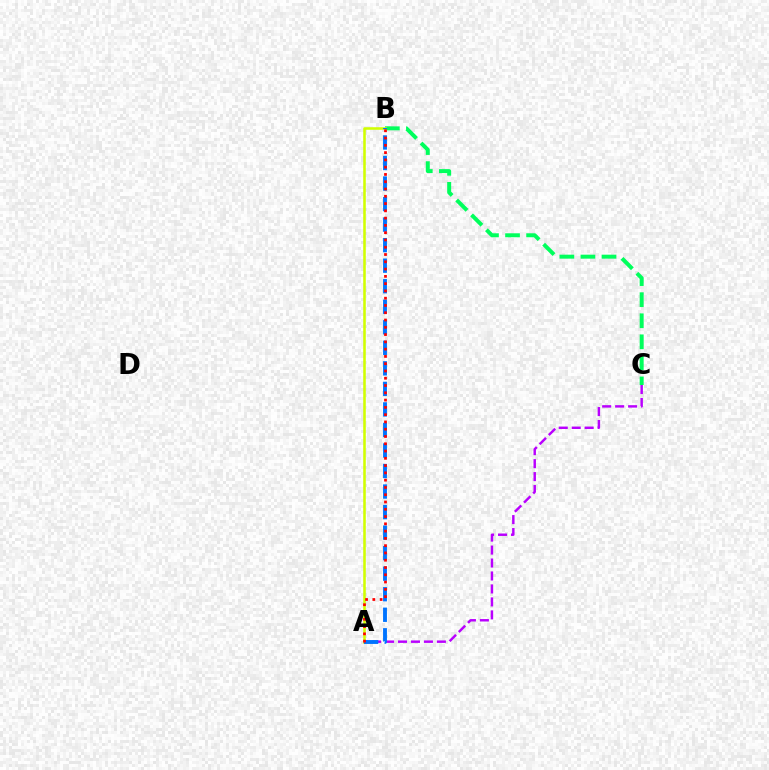{('B', 'C'): [{'color': '#00ff5c', 'line_style': 'dashed', 'thickness': 2.86}], ('A', 'C'): [{'color': '#b900ff', 'line_style': 'dashed', 'thickness': 1.76}], ('A', 'B'): [{'color': '#d1ff00', 'line_style': 'solid', 'thickness': 1.85}, {'color': '#0074ff', 'line_style': 'dashed', 'thickness': 2.79}, {'color': '#ff0000', 'line_style': 'dotted', 'thickness': 1.98}]}